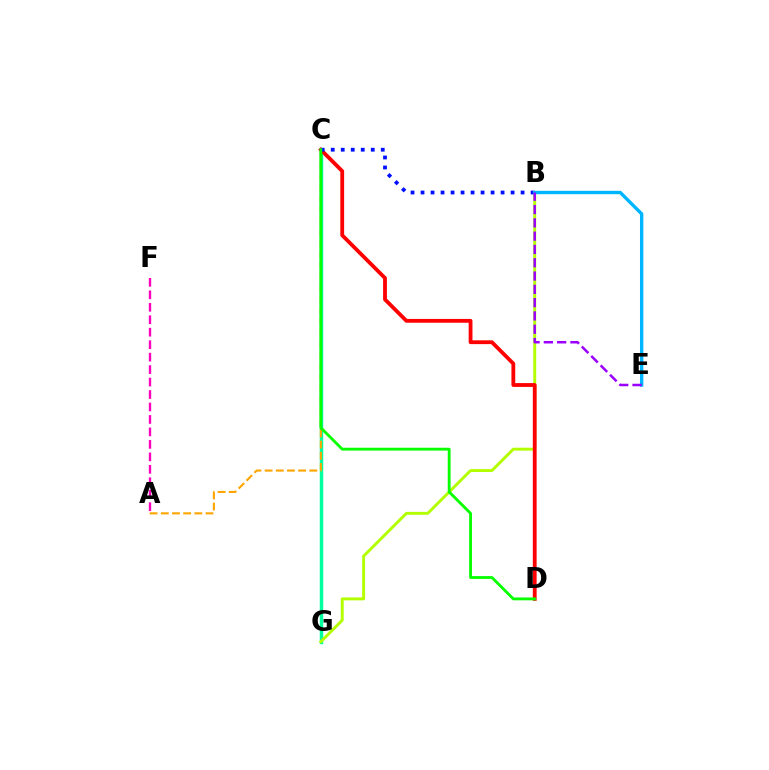{('C', 'G'): [{'color': '#00ff9d', 'line_style': 'solid', 'thickness': 2.49}], ('A', 'C'): [{'color': '#ffa500', 'line_style': 'dashed', 'thickness': 1.52}], ('B', 'G'): [{'color': '#b3ff00', 'line_style': 'solid', 'thickness': 2.1}], ('A', 'F'): [{'color': '#ff00bd', 'line_style': 'dashed', 'thickness': 1.69}], ('C', 'D'): [{'color': '#ff0000', 'line_style': 'solid', 'thickness': 2.74}, {'color': '#08ff00', 'line_style': 'solid', 'thickness': 2.04}], ('B', 'C'): [{'color': '#0010ff', 'line_style': 'dotted', 'thickness': 2.72}], ('B', 'E'): [{'color': '#00b5ff', 'line_style': 'solid', 'thickness': 2.43}, {'color': '#9b00ff', 'line_style': 'dashed', 'thickness': 1.81}]}